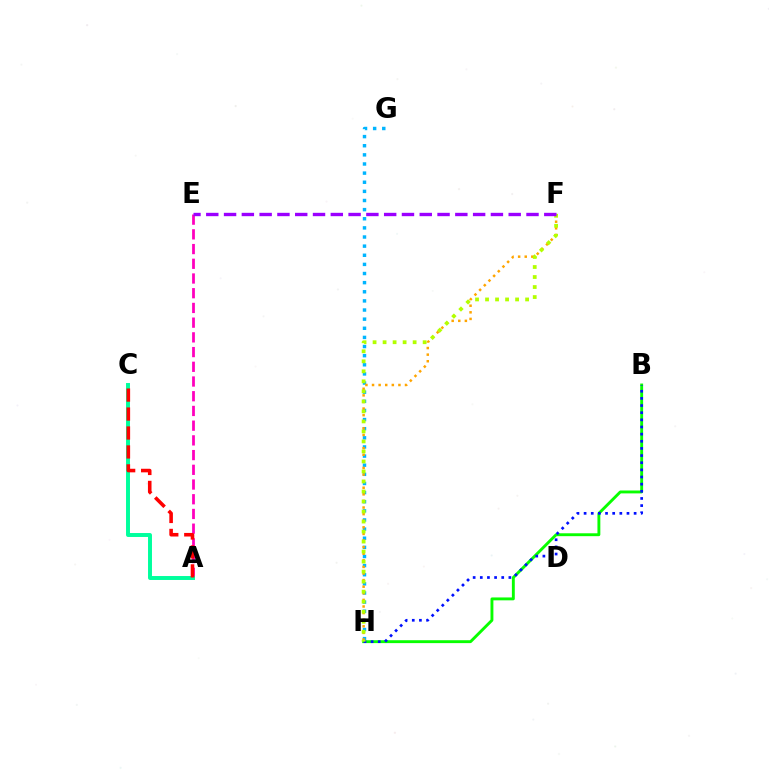{('B', 'H'): [{'color': '#08ff00', 'line_style': 'solid', 'thickness': 2.08}, {'color': '#0010ff', 'line_style': 'dotted', 'thickness': 1.94}], ('G', 'H'): [{'color': '#00b5ff', 'line_style': 'dotted', 'thickness': 2.48}], ('A', 'E'): [{'color': '#ff00bd', 'line_style': 'dashed', 'thickness': 2.0}], ('A', 'C'): [{'color': '#00ff9d', 'line_style': 'solid', 'thickness': 2.84}, {'color': '#ff0000', 'line_style': 'dashed', 'thickness': 2.57}], ('F', 'H'): [{'color': '#ffa500', 'line_style': 'dotted', 'thickness': 1.79}, {'color': '#b3ff00', 'line_style': 'dotted', 'thickness': 2.72}], ('E', 'F'): [{'color': '#9b00ff', 'line_style': 'dashed', 'thickness': 2.42}]}